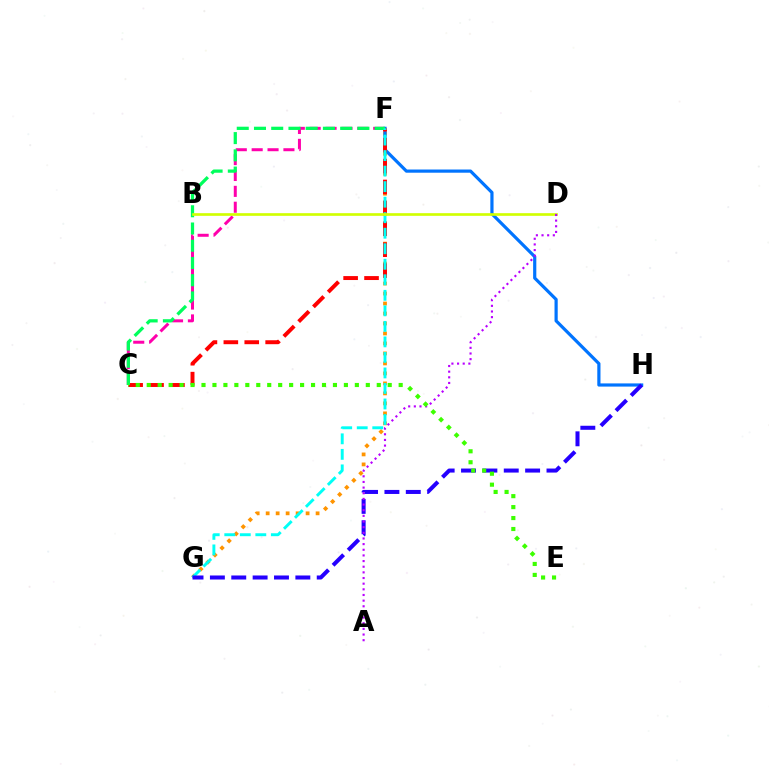{('F', 'G'): [{'color': '#ff9400', 'line_style': 'dotted', 'thickness': 2.71}, {'color': '#00fff6', 'line_style': 'dashed', 'thickness': 2.11}], ('C', 'F'): [{'color': '#ff00ac', 'line_style': 'dashed', 'thickness': 2.16}, {'color': '#ff0000', 'line_style': 'dashed', 'thickness': 2.84}, {'color': '#00ff5c', 'line_style': 'dashed', 'thickness': 2.34}], ('F', 'H'): [{'color': '#0074ff', 'line_style': 'solid', 'thickness': 2.3}], ('G', 'H'): [{'color': '#2500ff', 'line_style': 'dashed', 'thickness': 2.9}], ('B', 'D'): [{'color': '#d1ff00', 'line_style': 'solid', 'thickness': 1.92}], ('A', 'D'): [{'color': '#b900ff', 'line_style': 'dotted', 'thickness': 1.54}], ('C', 'E'): [{'color': '#3dff00', 'line_style': 'dotted', 'thickness': 2.98}]}